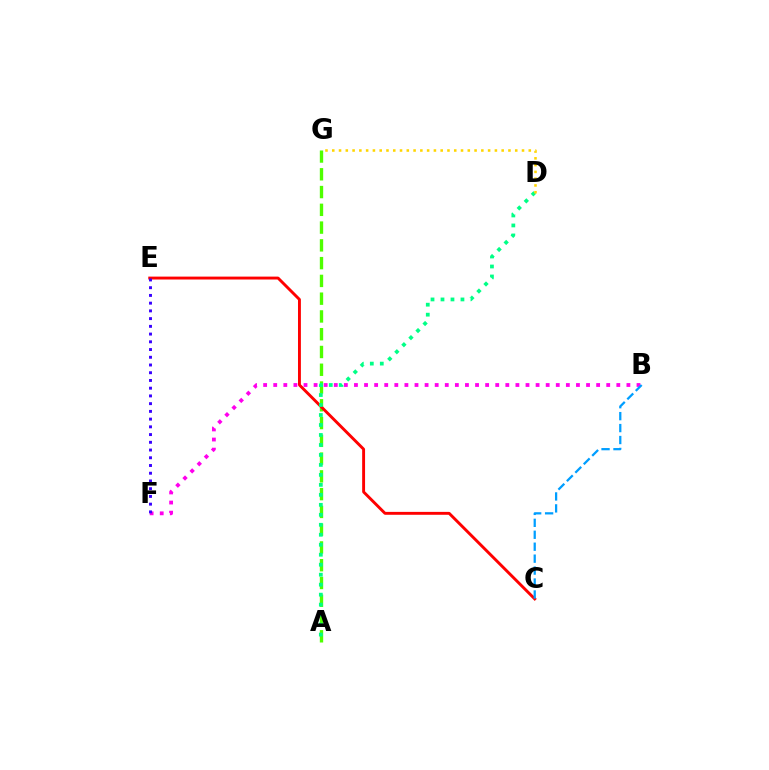{('A', 'G'): [{'color': '#4fff00', 'line_style': 'dashed', 'thickness': 2.41}], ('C', 'E'): [{'color': '#ff0000', 'line_style': 'solid', 'thickness': 2.09}], ('B', 'F'): [{'color': '#ff00ed', 'line_style': 'dotted', 'thickness': 2.74}], ('A', 'D'): [{'color': '#00ff86', 'line_style': 'dotted', 'thickness': 2.71}], ('E', 'F'): [{'color': '#3700ff', 'line_style': 'dotted', 'thickness': 2.1}], ('D', 'G'): [{'color': '#ffd500', 'line_style': 'dotted', 'thickness': 1.84}], ('B', 'C'): [{'color': '#009eff', 'line_style': 'dashed', 'thickness': 1.62}]}